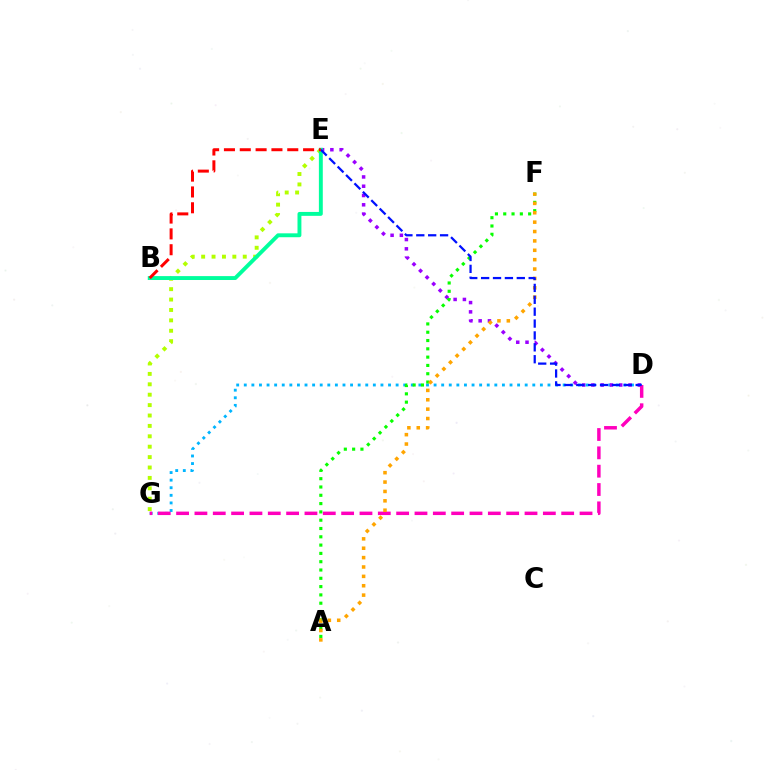{('D', 'G'): [{'color': '#00b5ff', 'line_style': 'dotted', 'thickness': 2.06}, {'color': '#ff00bd', 'line_style': 'dashed', 'thickness': 2.49}], ('E', 'G'): [{'color': '#b3ff00', 'line_style': 'dotted', 'thickness': 2.83}], ('D', 'E'): [{'color': '#9b00ff', 'line_style': 'dotted', 'thickness': 2.52}, {'color': '#0010ff', 'line_style': 'dashed', 'thickness': 1.61}], ('B', 'E'): [{'color': '#00ff9d', 'line_style': 'solid', 'thickness': 2.81}, {'color': '#ff0000', 'line_style': 'dashed', 'thickness': 2.15}], ('A', 'F'): [{'color': '#08ff00', 'line_style': 'dotted', 'thickness': 2.26}, {'color': '#ffa500', 'line_style': 'dotted', 'thickness': 2.55}]}